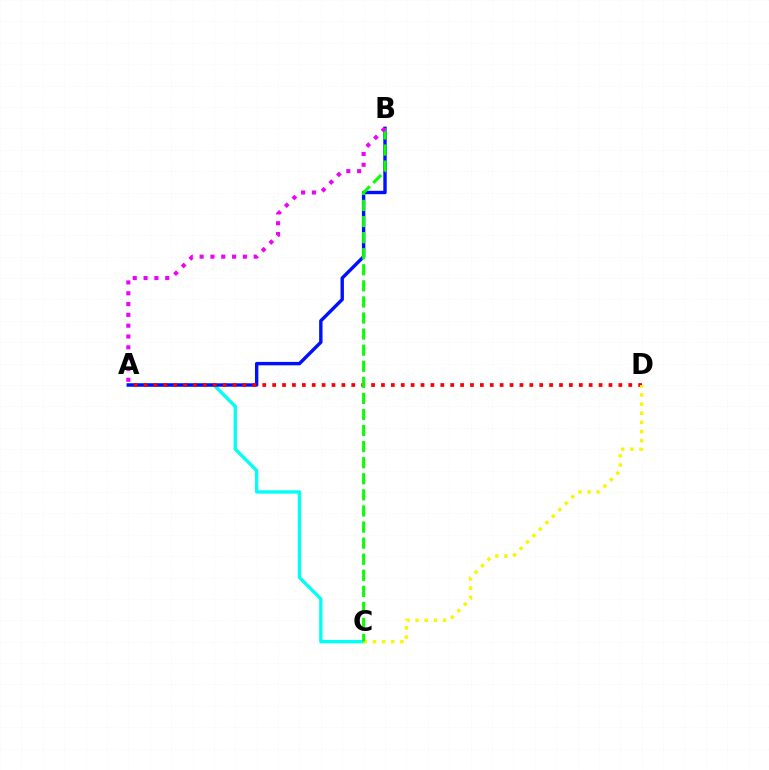{('A', 'C'): [{'color': '#00fff6', 'line_style': 'solid', 'thickness': 2.4}], ('A', 'B'): [{'color': '#0010ff', 'line_style': 'solid', 'thickness': 2.45}, {'color': '#ee00ff', 'line_style': 'dotted', 'thickness': 2.94}], ('A', 'D'): [{'color': '#ff0000', 'line_style': 'dotted', 'thickness': 2.69}], ('C', 'D'): [{'color': '#fcf500', 'line_style': 'dotted', 'thickness': 2.48}], ('B', 'C'): [{'color': '#08ff00', 'line_style': 'dashed', 'thickness': 2.18}]}